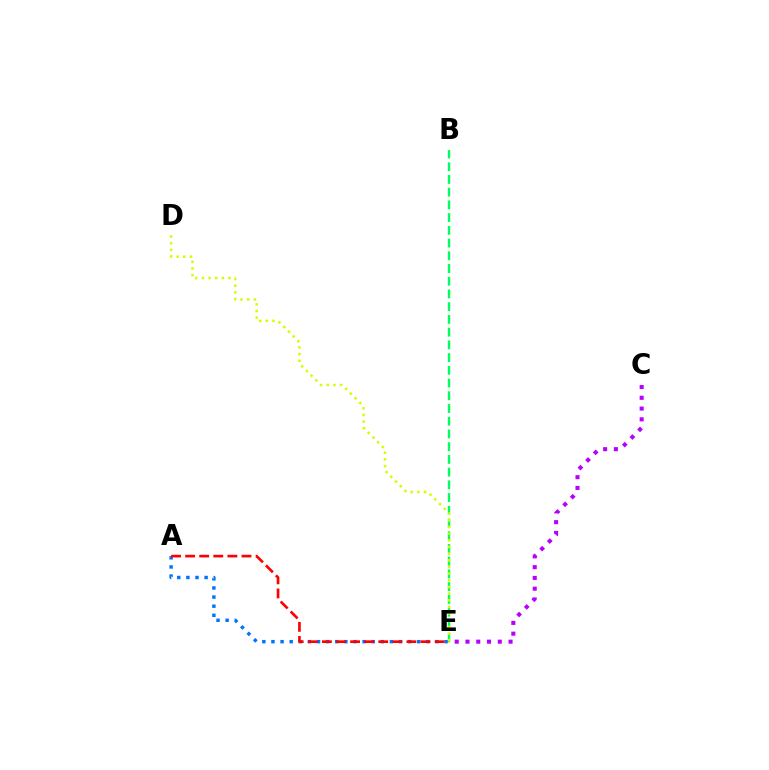{('B', 'E'): [{'color': '#00ff5c', 'line_style': 'dashed', 'thickness': 1.73}], ('A', 'E'): [{'color': '#0074ff', 'line_style': 'dotted', 'thickness': 2.48}, {'color': '#ff0000', 'line_style': 'dashed', 'thickness': 1.91}], ('C', 'E'): [{'color': '#b900ff', 'line_style': 'dotted', 'thickness': 2.93}], ('D', 'E'): [{'color': '#d1ff00', 'line_style': 'dotted', 'thickness': 1.81}]}